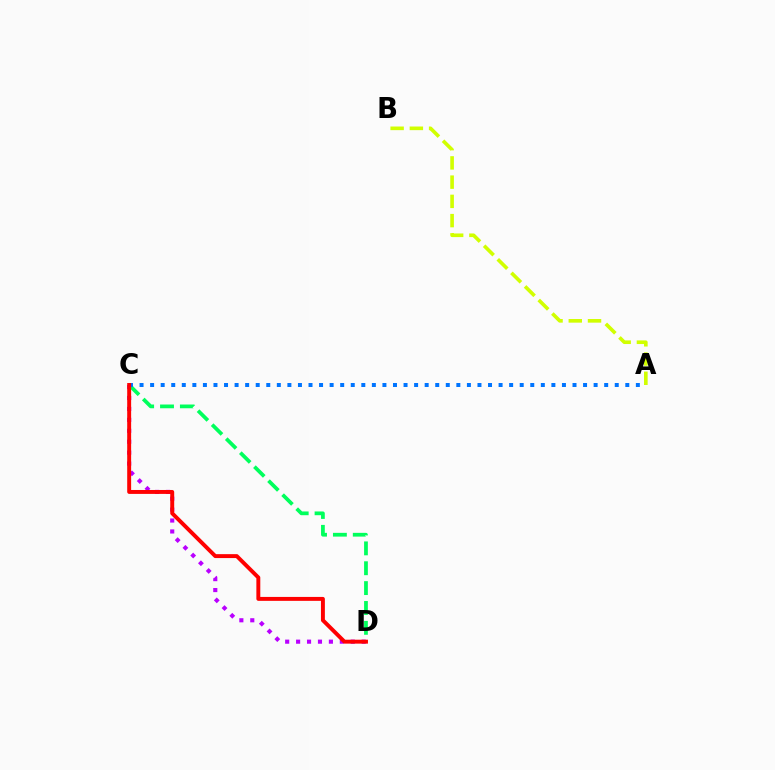{('C', 'D'): [{'color': '#b900ff', 'line_style': 'dotted', 'thickness': 2.97}, {'color': '#00ff5c', 'line_style': 'dashed', 'thickness': 2.7}, {'color': '#ff0000', 'line_style': 'solid', 'thickness': 2.83}], ('A', 'C'): [{'color': '#0074ff', 'line_style': 'dotted', 'thickness': 2.87}], ('A', 'B'): [{'color': '#d1ff00', 'line_style': 'dashed', 'thickness': 2.61}]}